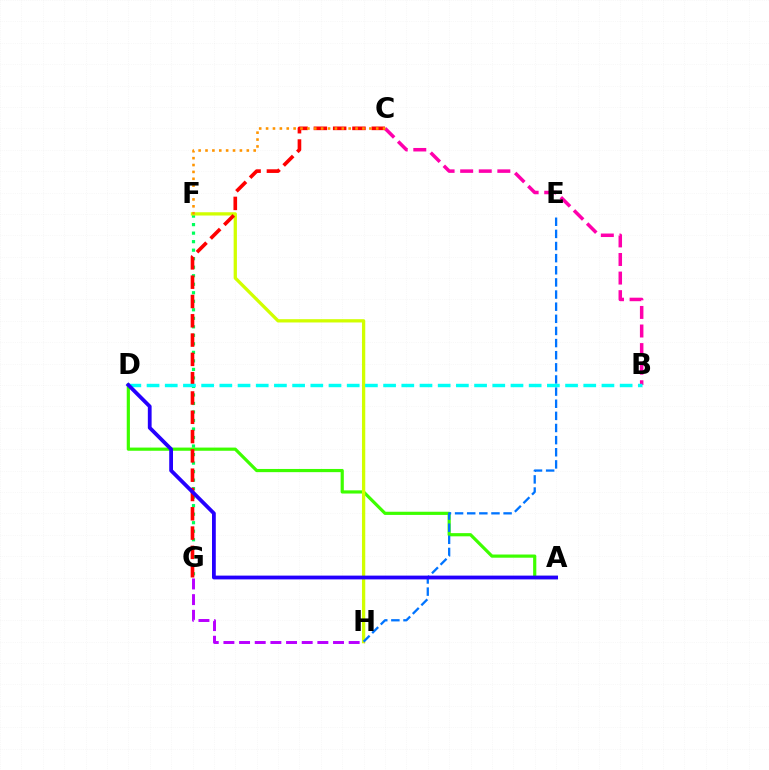{('F', 'G'): [{'color': '#00ff5c', 'line_style': 'dotted', 'thickness': 2.31}], ('B', 'C'): [{'color': '#ff00ac', 'line_style': 'dashed', 'thickness': 2.52}], ('A', 'D'): [{'color': '#3dff00', 'line_style': 'solid', 'thickness': 2.29}, {'color': '#2500ff', 'line_style': 'solid', 'thickness': 2.72}], ('F', 'H'): [{'color': '#d1ff00', 'line_style': 'solid', 'thickness': 2.37}], ('G', 'H'): [{'color': '#b900ff', 'line_style': 'dashed', 'thickness': 2.13}], ('E', 'H'): [{'color': '#0074ff', 'line_style': 'dashed', 'thickness': 1.65}], ('C', 'G'): [{'color': '#ff0000', 'line_style': 'dashed', 'thickness': 2.62}], ('C', 'F'): [{'color': '#ff9400', 'line_style': 'dotted', 'thickness': 1.87}], ('B', 'D'): [{'color': '#00fff6', 'line_style': 'dashed', 'thickness': 2.47}]}